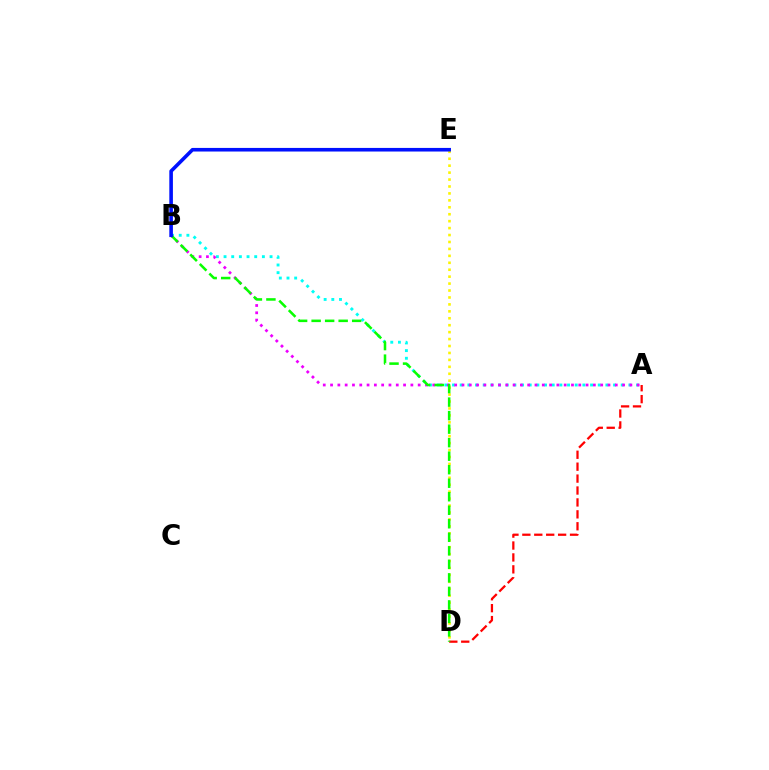{('D', 'E'): [{'color': '#fcf500', 'line_style': 'dotted', 'thickness': 1.88}], ('A', 'D'): [{'color': '#ff0000', 'line_style': 'dashed', 'thickness': 1.62}], ('A', 'B'): [{'color': '#00fff6', 'line_style': 'dotted', 'thickness': 2.08}, {'color': '#ee00ff', 'line_style': 'dotted', 'thickness': 1.98}], ('B', 'D'): [{'color': '#08ff00', 'line_style': 'dashed', 'thickness': 1.84}], ('B', 'E'): [{'color': '#0010ff', 'line_style': 'solid', 'thickness': 2.59}]}